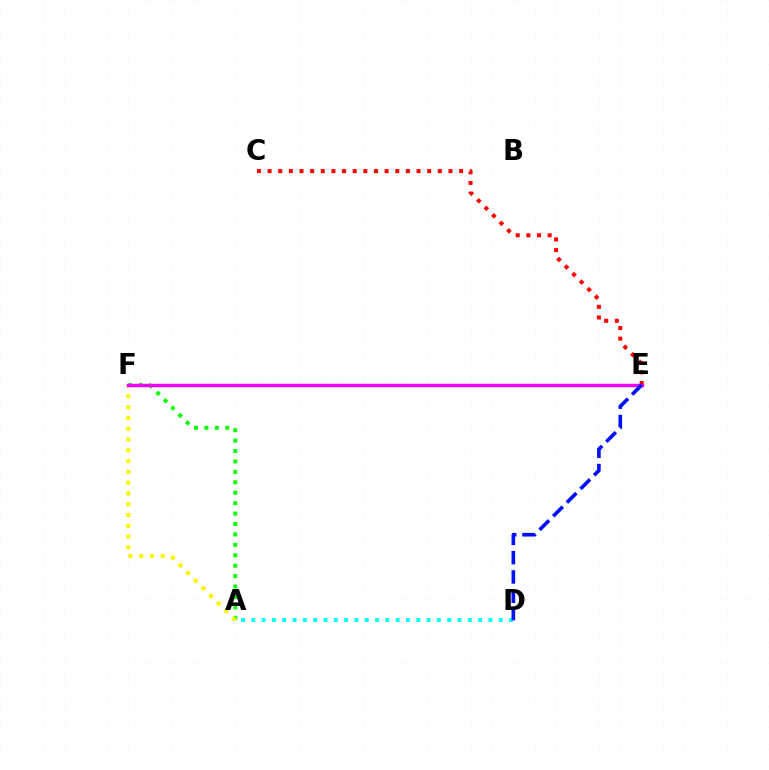{('C', 'E'): [{'color': '#ff0000', 'line_style': 'dotted', 'thickness': 2.89}], ('A', 'F'): [{'color': '#08ff00', 'line_style': 'dotted', 'thickness': 2.83}, {'color': '#fcf500', 'line_style': 'dotted', 'thickness': 2.93}], ('A', 'D'): [{'color': '#00fff6', 'line_style': 'dotted', 'thickness': 2.8}], ('E', 'F'): [{'color': '#ee00ff', 'line_style': 'solid', 'thickness': 2.46}], ('D', 'E'): [{'color': '#0010ff', 'line_style': 'dashed', 'thickness': 2.62}]}